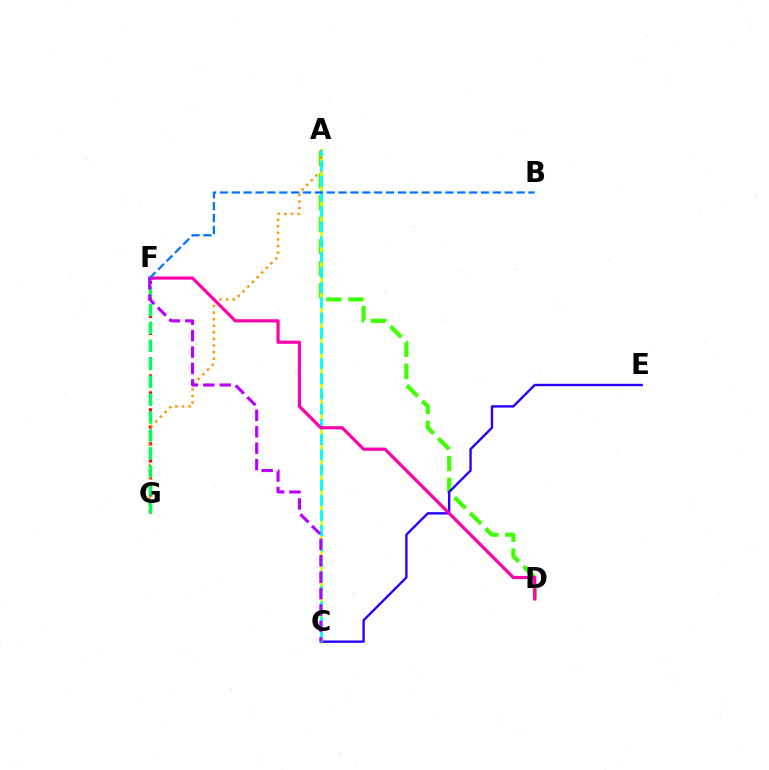{('A', 'D'): [{'color': '#3dff00', 'line_style': 'dashed', 'thickness': 2.98}], ('A', 'C'): [{'color': '#d1ff00', 'line_style': 'solid', 'thickness': 1.92}, {'color': '#00fff6', 'line_style': 'dashed', 'thickness': 2.07}], ('C', 'E'): [{'color': '#2500ff', 'line_style': 'solid', 'thickness': 1.71}], ('F', 'G'): [{'color': '#ff0000', 'line_style': 'dotted', 'thickness': 2.31}, {'color': '#00ff5c', 'line_style': 'dashed', 'thickness': 2.44}], ('A', 'G'): [{'color': '#ff9400', 'line_style': 'dotted', 'thickness': 1.79}], ('D', 'F'): [{'color': '#ff00ac', 'line_style': 'solid', 'thickness': 2.31}], ('B', 'F'): [{'color': '#0074ff', 'line_style': 'dashed', 'thickness': 1.61}], ('C', 'F'): [{'color': '#b900ff', 'line_style': 'dashed', 'thickness': 2.23}]}